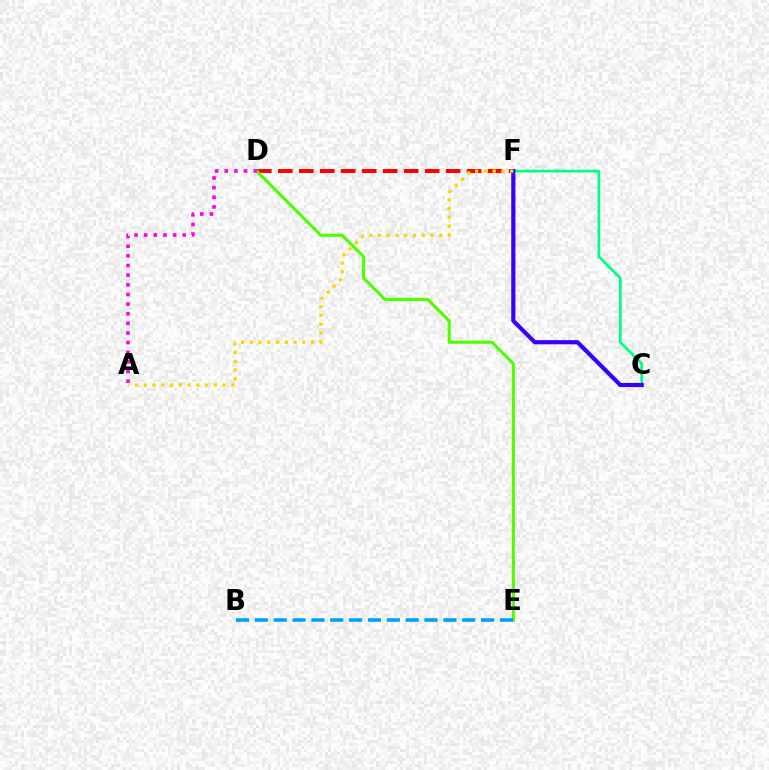{('C', 'F'): [{'color': '#00ff86', 'line_style': 'solid', 'thickness': 1.97}, {'color': '#3700ff', 'line_style': 'solid', 'thickness': 3.0}], ('D', 'F'): [{'color': '#ff0000', 'line_style': 'dashed', 'thickness': 2.85}], ('D', 'E'): [{'color': '#4fff00', 'line_style': 'solid', 'thickness': 2.24}], ('B', 'E'): [{'color': '#009eff', 'line_style': 'dashed', 'thickness': 2.56}], ('A', 'F'): [{'color': '#ffd500', 'line_style': 'dotted', 'thickness': 2.38}], ('A', 'D'): [{'color': '#ff00ed', 'line_style': 'dotted', 'thickness': 2.62}]}